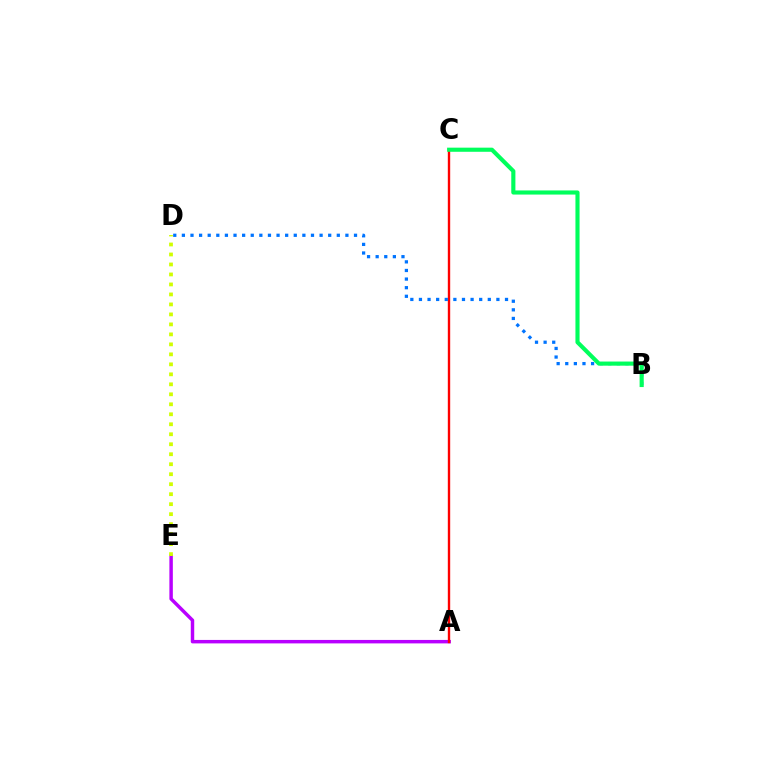{('A', 'E'): [{'color': '#b900ff', 'line_style': 'solid', 'thickness': 2.49}], ('D', 'E'): [{'color': '#d1ff00', 'line_style': 'dotted', 'thickness': 2.71}], ('A', 'C'): [{'color': '#ff0000', 'line_style': 'solid', 'thickness': 1.72}], ('B', 'D'): [{'color': '#0074ff', 'line_style': 'dotted', 'thickness': 2.34}], ('B', 'C'): [{'color': '#00ff5c', 'line_style': 'solid', 'thickness': 2.97}]}